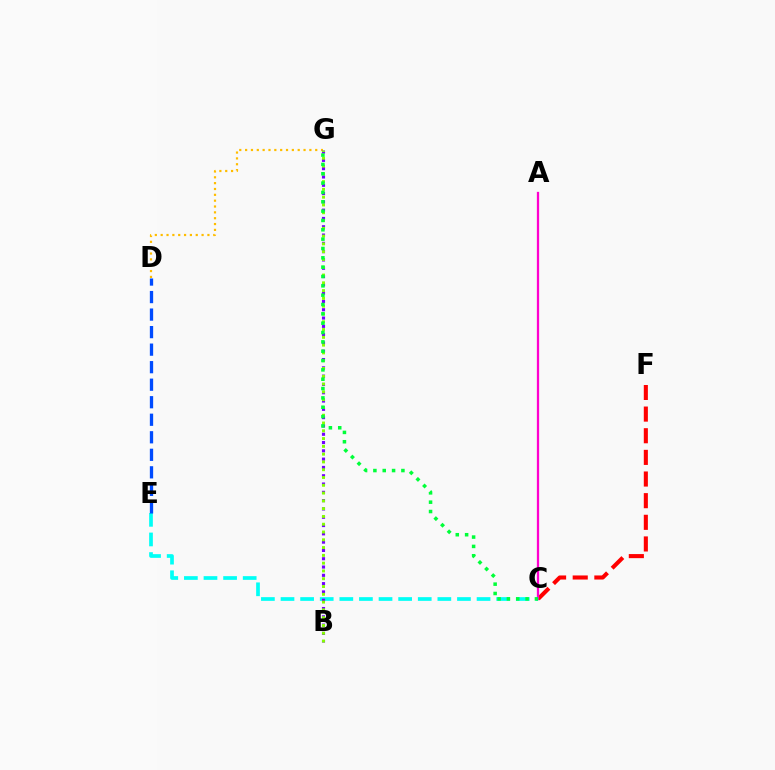{('D', 'G'): [{'color': '#ffbd00', 'line_style': 'dotted', 'thickness': 1.59}], ('C', 'F'): [{'color': '#ff0000', 'line_style': 'dashed', 'thickness': 2.94}], ('C', 'E'): [{'color': '#00fff6', 'line_style': 'dashed', 'thickness': 2.66}], ('B', 'G'): [{'color': '#7200ff', 'line_style': 'dotted', 'thickness': 2.25}, {'color': '#84ff00', 'line_style': 'dotted', 'thickness': 2.12}], ('A', 'C'): [{'color': '#ff00cf', 'line_style': 'solid', 'thickness': 1.64}], ('C', 'G'): [{'color': '#00ff39', 'line_style': 'dotted', 'thickness': 2.54}], ('D', 'E'): [{'color': '#004bff', 'line_style': 'dashed', 'thickness': 2.38}]}